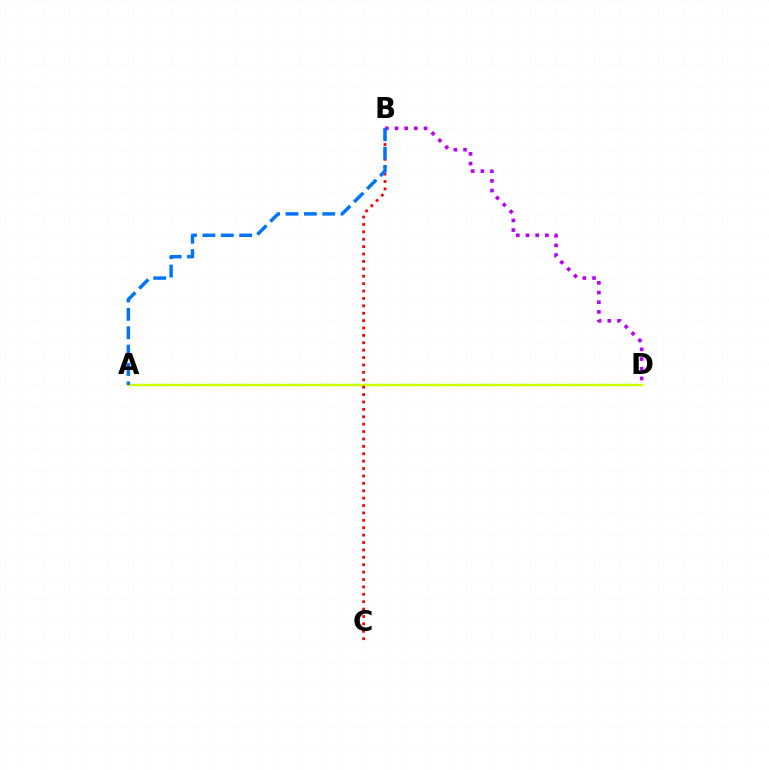{('A', 'D'): [{'color': '#00ff5c', 'line_style': 'dotted', 'thickness': 1.68}, {'color': '#d1ff00', 'line_style': 'solid', 'thickness': 1.72}], ('B', 'C'): [{'color': '#ff0000', 'line_style': 'dotted', 'thickness': 2.01}], ('B', 'D'): [{'color': '#b900ff', 'line_style': 'dotted', 'thickness': 2.63}], ('A', 'B'): [{'color': '#0074ff', 'line_style': 'dashed', 'thickness': 2.5}]}